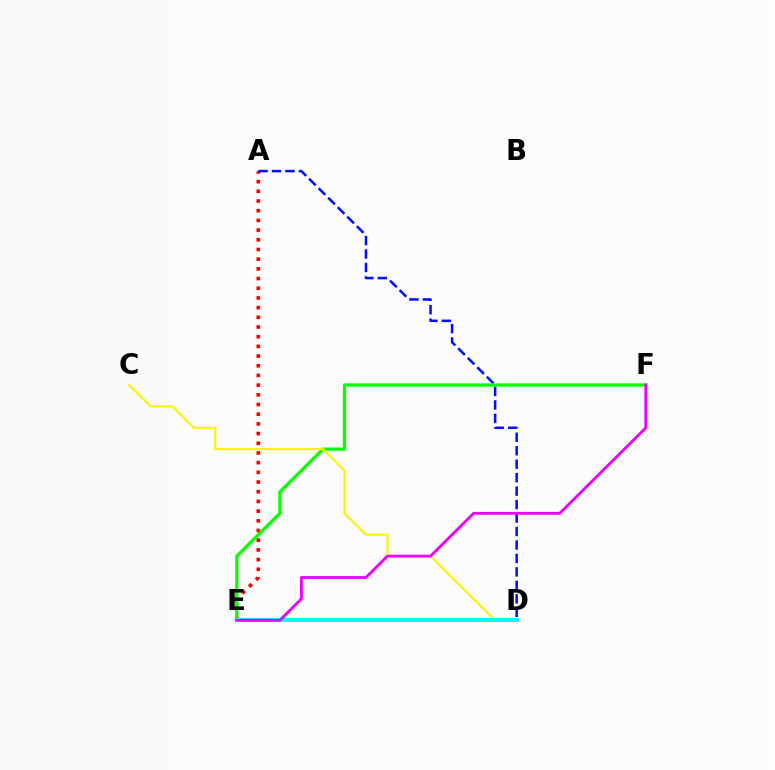{('A', 'E'): [{'color': '#ff0000', 'line_style': 'dotted', 'thickness': 2.63}], ('A', 'D'): [{'color': '#0010ff', 'line_style': 'dashed', 'thickness': 1.83}], ('E', 'F'): [{'color': '#08ff00', 'line_style': 'solid', 'thickness': 2.33}, {'color': '#ee00ff', 'line_style': 'solid', 'thickness': 2.06}], ('C', 'D'): [{'color': '#fcf500', 'line_style': 'solid', 'thickness': 1.54}], ('D', 'E'): [{'color': '#00fff6', 'line_style': 'solid', 'thickness': 2.91}]}